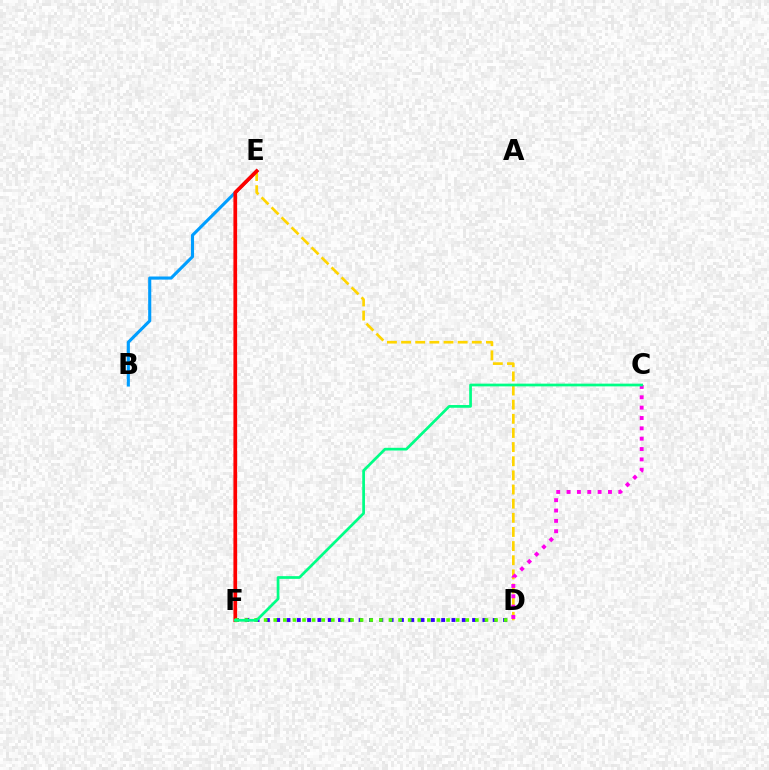{('D', 'F'): [{'color': '#3700ff', 'line_style': 'dotted', 'thickness': 2.8}, {'color': '#4fff00', 'line_style': 'dotted', 'thickness': 2.61}], ('B', 'E'): [{'color': '#009eff', 'line_style': 'solid', 'thickness': 2.23}], ('D', 'E'): [{'color': '#ffd500', 'line_style': 'dashed', 'thickness': 1.92}], ('E', 'F'): [{'color': '#ff0000', 'line_style': 'solid', 'thickness': 2.67}], ('C', 'D'): [{'color': '#ff00ed', 'line_style': 'dotted', 'thickness': 2.81}], ('C', 'F'): [{'color': '#00ff86', 'line_style': 'solid', 'thickness': 1.96}]}